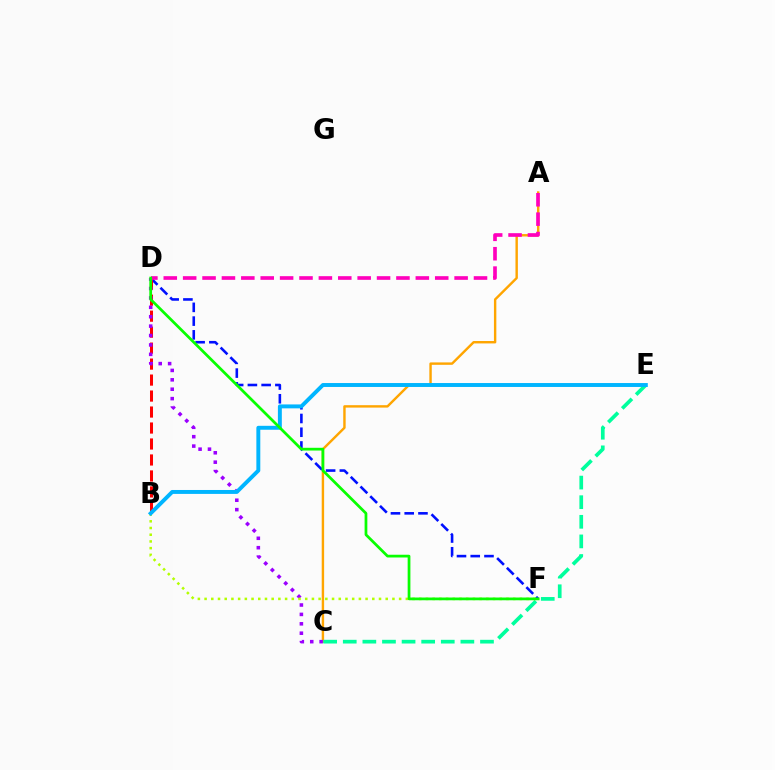{('A', 'C'): [{'color': '#ffa500', 'line_style': 'solid', 'thickness': 1.74}], ('D', 'F'): [{'color': '#0010ff', 'line_style': 'dashed', 'thickness': 1.87}, {'color': '#08ff00', 'line_style': 'solid', 'thickness': 1.98}], ('B', 'D'): [{'color': '#ff0000', 'line_style': 'dashed', 'thickness': 2.17}], ('C', 'E'): [{'color': '#00ff9d', 'line_style': 'dashed', 'thickness': 2.66}], ('C', 'D'): [{'color': '#9b00ff', 'line_style': 'dotted', 'thickness': 2.55}], ('B', 'F'): [{'color': '#b3ff00', 'line_style': 'dotted', 'thickness': 1.82}], ('B', 'E'): [{'color': '#00b5ff', 'line_style': 'solid', 'thickness': 2.83}], ('A', 'D'): [{'color': '#ff00bd', 'line_style': 'dashed', 'thickness': 2.63}]}